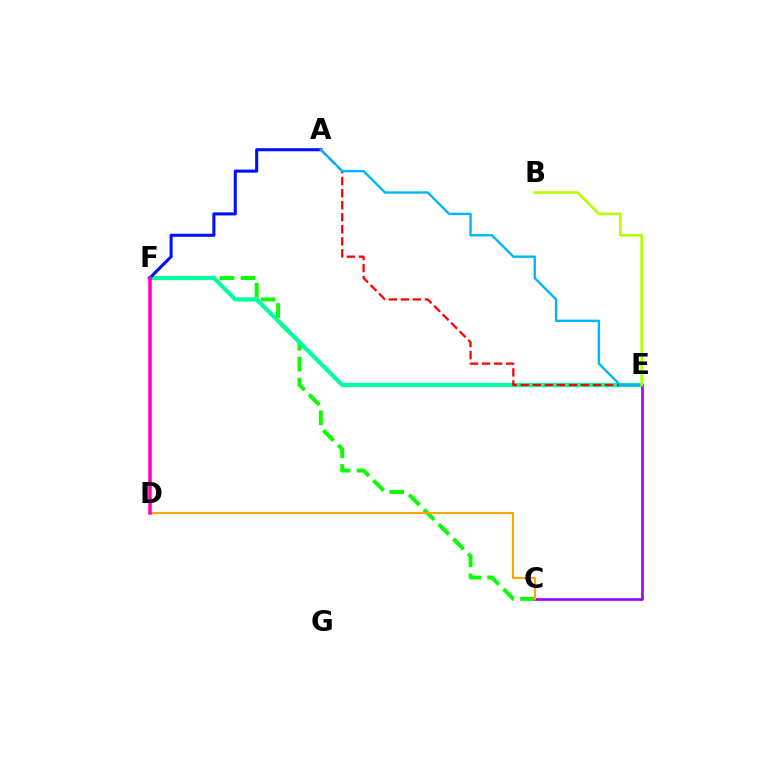{('C', 'F'): [{'color': '#08ff00', 'line_style': 'dashed', 'thickness': 2.83}], ('E', 'F'): [{'color': '#00ff9d', 'line_style': 'solid', 'thickness': 2.99}], ('C', 'E'): [{'color': '#9b00ff', 'line_style': 'solid', 'thickness': 1.89}], ('A', 'F'): [{'color': '#0010ff', 'line_style': 'solid', 'thickness': 2.21}], ('C', 'D'): [{'color': '#ffa500', 'line_style': 'solid', 'thickness': 1.52}], ('D', 'F'): [{'color': '#ff00bd', 'line_style': 'solid', 'thickness': 2.53}], ('A', 'E'): [{'color': '#ff0000', 'line_style': 'dashed', 'thickness': 1.63}, {'color': '#00b5ff', 'line_style': 'solid', 'thickness': 1.71}], ('B', 'E'): [{'color': '#b3ff00', 'line_style': 'solid', 'thickness': 1.89}]}